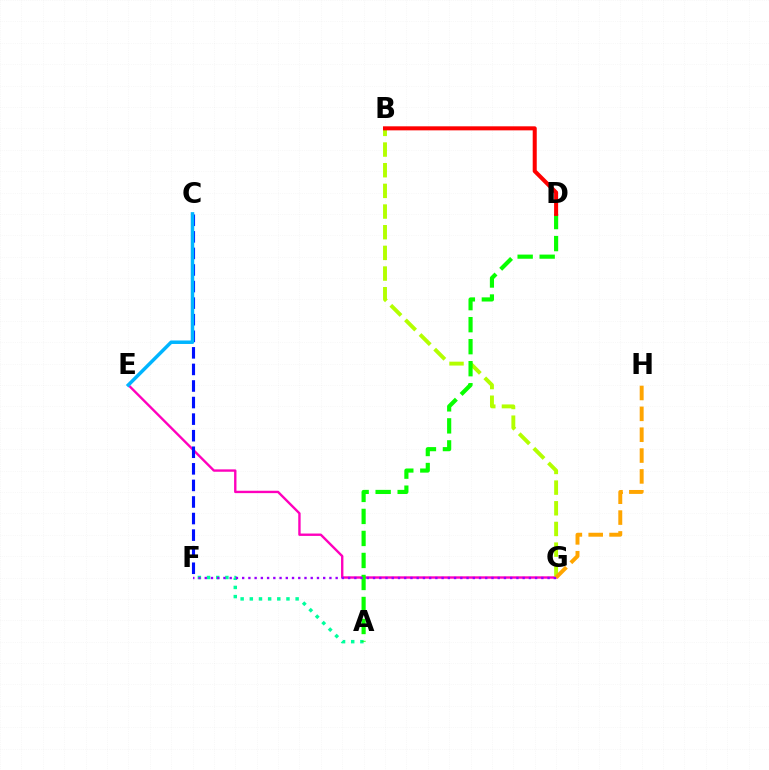{('E', 'G'): [{'color': '#ff00bd', 'line_style': 'solid', 'thickness': 1.71}], ('B', 'G'): [{'color': '#b3ff00', 'line_style': 'dashed', 'thickness': 2.81}], ('G', 'H'): [{'color': '#ffa500', 'line_style': 'dashed', 'thickness': 2.83}], ('C', 'F'): [{'color': '#0010ff', 'line_style': 'dashed', 'thickness': 2.25}], ('A', 'F'): [{'color': '#00ff9d', 'line_style': 'dotted', 'thickness': 2.49}], ('C', 'E'): [{'color': '#00b5ff', 'line_style': 'solid', 'thickness': 2.51}], ('A', 'D'): [{'color': '#08ff00', 'line_style': 'dashed', 'thickness': 2.99}], ('B', 'D'): [{'color': '#ff0000', 'line_style': 'solid', 'thickness': 2.91}], ('F', 'G'): [{'color': '#9b00ff', 'line_style': 'dotted', 'thickness': 1.69}]}